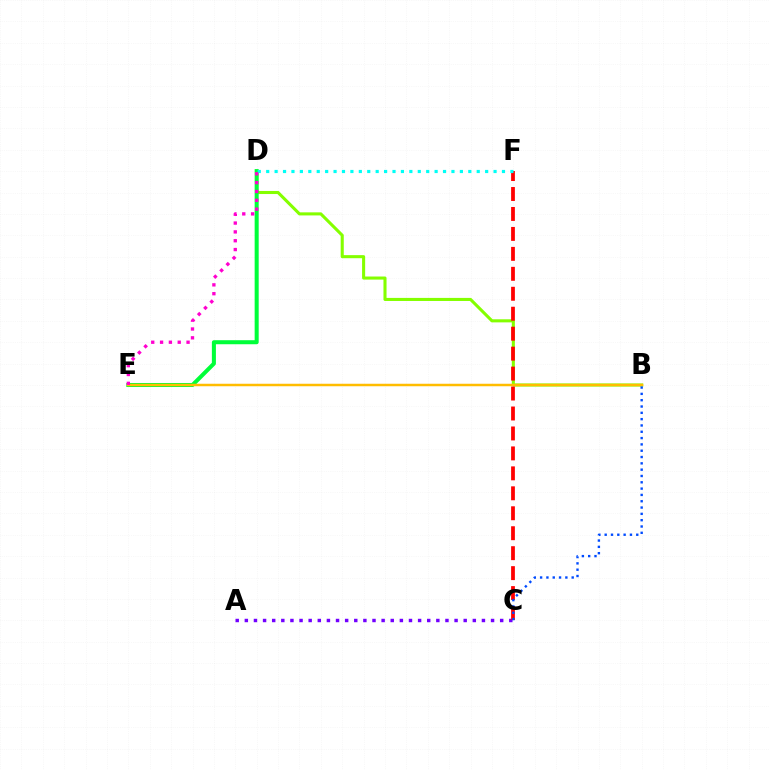{('B', 'D'): [{'color': '#84ff00', 'line_style': 'solid', 'thickness': 2.22}], ('A', 'C'): [{'color': '#7200ff', 'line_style': 'dotted', 'thickness': 2.48}], ('D', 'E'): [{'color': '#00ff39', 'line_style': 'solid', 'thickness': 2.9}, {'color': '#ff00cf', 'line_style': 'dotted', 'thickness': 2.4}], ('B', 'E'): [{'color': '#ffbd00', 'line_style': 'solid', 'thickness': 1.79}], ('C', 'F'): [{'color': '#ff0000', 'line_style': 'dashed', 'thickness': 2.71}], ('D', 'F'): [{'color': '#00fff6', 'line_style': 'dotted', 'thickness': 2.29}], ('B', 'C'): [{'color': '#004bff', 'line_style': 'dotted', 'thickness': 1.72}]}